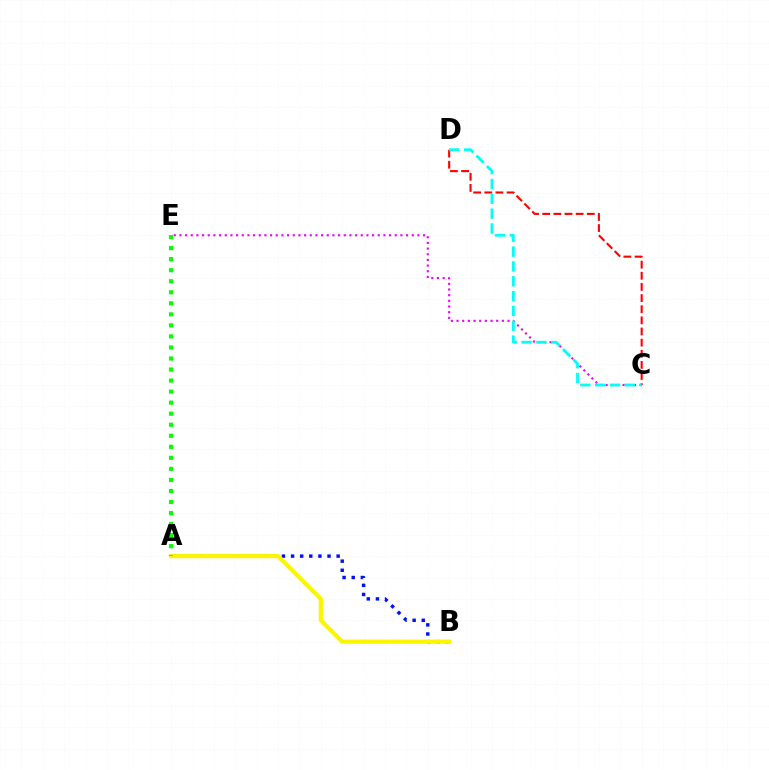{('A', 'B'): [{'color': '#0010ff', 'line_style': 'dotted', 'thickness': 2.48}, {'color': '#fcf500', 'line_style': 'solid', 'thickness': 2.98}], ('C', 'E'): [{'color': '#ee00ff', 'line_style': 'dotted', 'thickness': 1.54}], ('A', 'E'): [{'color': '#08ff00', 'line_style': 'dotted', 'thickness': 3.0}], ('C', 'D'): [{'color': '#ff0000', 'line_style': 'dashed', 'thickness': 1.51}, {'color': '#00fff6', 'line_style': 'dashed', 'thickness': 2.02}]}